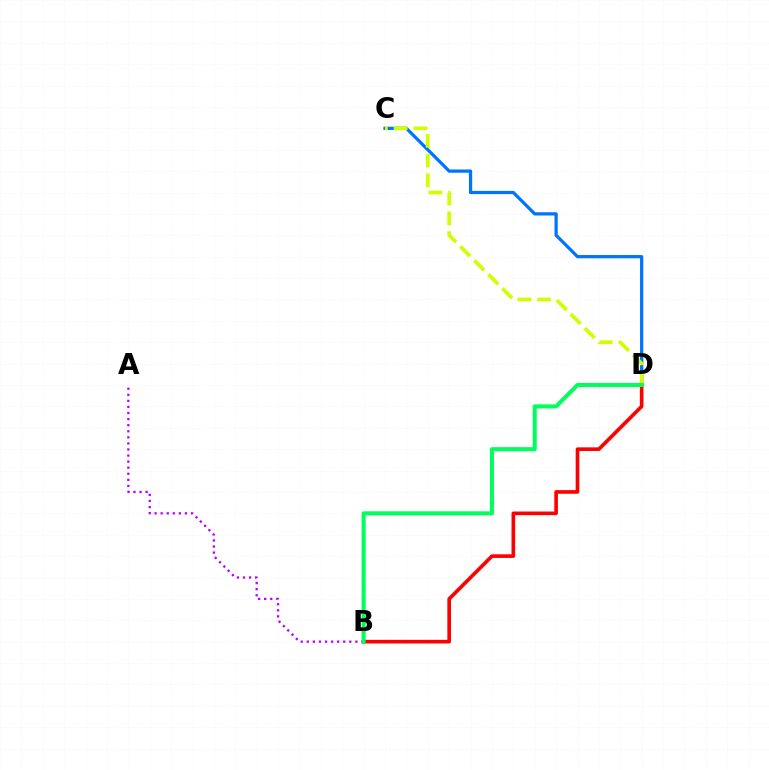{('B', 'D'): [{'color': '#ff0000', 'line_style': 'solid', 'thickness': 2.61}, {'color': '#00ff5c', 'line_style': 'solid', 'thickness': 2.92}], ('A', 'B'): [{'color': '#b900ff', 'line_style': 'dotted', 'thickness': 1.65}], ('C', 'D'): [{'color': '#0074ff', 'line_style': 'solid', 'thickness': 2.34}, {'color': '#d1ff00', 'line_style': 'dashed', 'thickness': 2.69}]}